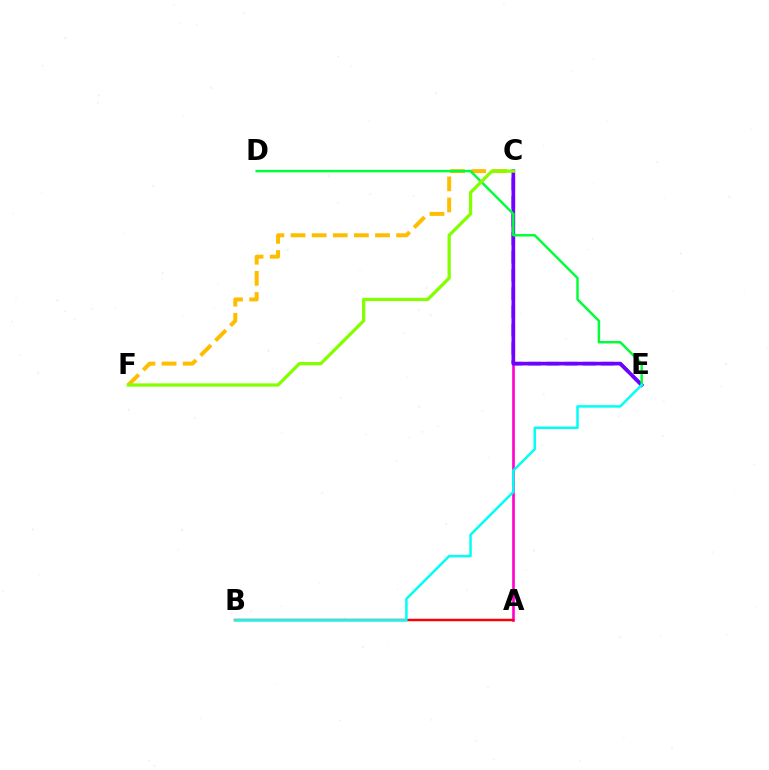{('A', 'C'): [{'color': '#ff00cf', 'line_style': 'solid', 'thickness': 1.9}], ('A', 'B'): [{'color': '#ff0000', 'line_style': 'solid', 'thickness': 1.76}], ('C', 'E'): [{'color': '#004bff', 'line_style': 'dashed', 'thickness': 2.48}, {'color': '#7200ff', 'line_style': 'solid', 'thickness': 2.63}], ('C', 'F'): [{'color': '#ffbd00', 'line_style': 'dashed', 'thickness': 2.87}, {'color': '#84ff00', 'line_style': 'solid', 'thickness': 2.36}], ('D', 'E'): [{'color': '#00ff39', 'line_style': 'solid', 'thickness': 1.77}], ('B', 'E'): [{'color': '#00fff6', 'line_style': 'solid', 'thickness': 1.79}]}